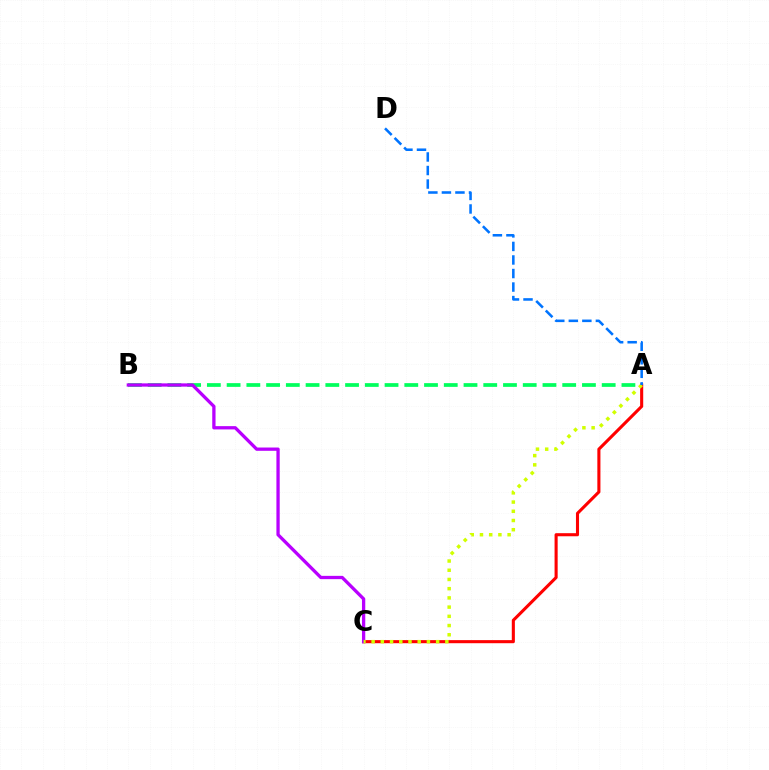{('A', 'B'): [{'color': '#00ff5c', 'line_style': 'dashed', 'thickness': 2.68}], ('A', 'C'): [{'color': '#ff0000', 'line_style': 'solid', 'thickness': 2.22}, {'color': '#d1ff00', 'line_style': 'dotted', 'thickness': 2.5}], ('B', 'C'): [{'color': '#b900ff', 'line_style': 'solid', 'thickness': 2.37}], ('A', 'D'): [{'color': '#0074ff', 'line_style': 'dashed', 'thickness': 1.84}]}